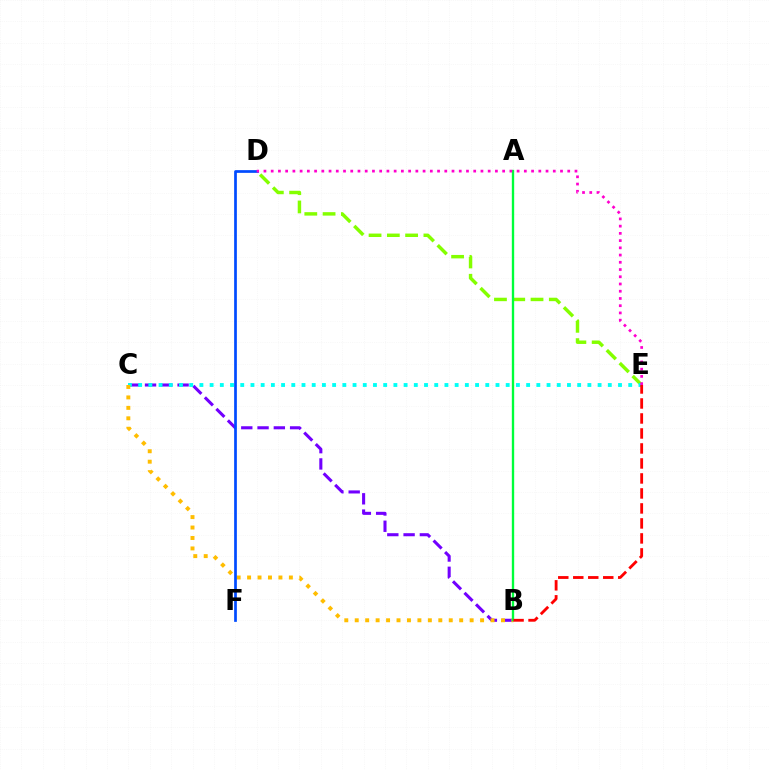{('B', 'C'): [{'color': '#7200ff', 'line_style': 'dashed', 'thickness': 2.21}, {'color': '#ffbd00', 'line_style': 'dotted', 'thickness': 2.84}], ('D', 'E'): [{'color': '#84ff00', 'line_style': 'dashed', 'thickness': 2.48}, {'color': '#ff00cf', 'line_style': 'dotted', 'thickness': 1.97}], ('C', 'E'): [{'color': '#00fff6', 'line_style': 'dotted', 'thickness': 2.77}], ('D', 'F'): [{'color': '#004bff', 'line_style': 'solid', 'thickness': 1.95}], ('A', 'B'): [{'color': '#00ff39', 'line_style': 'solid', 'thickness': 1.69}], ('B', 'E'): [{'color': '#ff0000', 'line_style': 'dashed', 'thickness': 2.04}]}